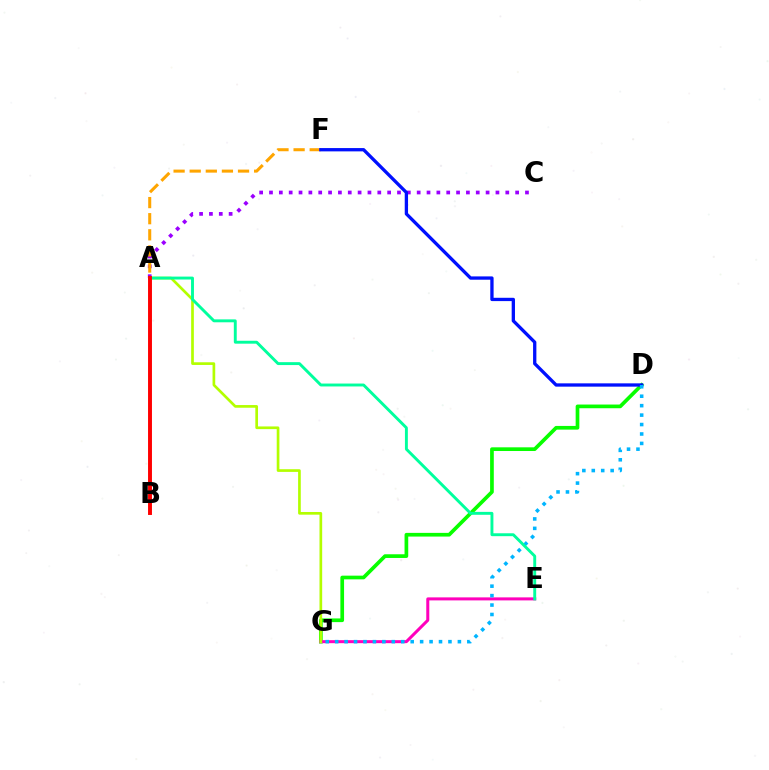{('D', 'G'): [{'color': '#08ff00', 'line_style': 'solid', 'thickness': 2.66}, {'color': '#00b5ff', 'line_style': 'dotted', 'thickness': 2.56}], ('A', 'C'): [{'color': '#9b00ff', 'line_style': 'dotted', 'thickness': 2.68}], ('E', 'G'): [{'color': '#ff00bd', 'line_style': 'solid', 'thickness': 2.17}], ('A', 'G'): [{'color': '#b3ff00', 'line_style': 'solid', 'thickness': 1.93}], ('A', 'F'): [{'color': '#ffa500', 'line_style': 'dashed', 'thickness': 2.19}], ('D', 'F'): [{'color': '#0010ff', 'line_style': 'solid', 'thickness': 2.38}], ('A', 'E'): [{'color': '#00ff9d', 'line_style': 'solid', 'thickness': 2.09}], ('A', 'B'): [{'color': '#ff0000', 'line_style': 'solid', 'thickness': 2.82}]}